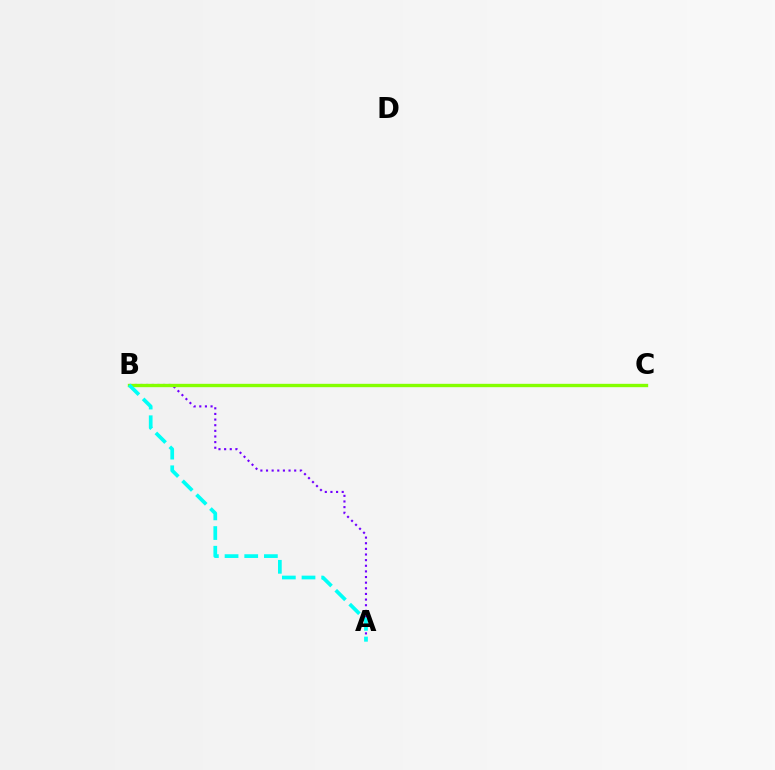{('B', 'C'): [{'color': '#ff0000', 'line_style': 'dashed', 'thickness': 2.02}, {'color': '#84ff00', 'line_style': 'solid', 'thickness': 2.42}], ('A', 'B'): [{'color': '#7200ff', 'line_style': 'dotted', 'thickness': 1.53}, {'color': '#00fff6', 'line_style': 'dashed', 'thickness': 2.67}]}